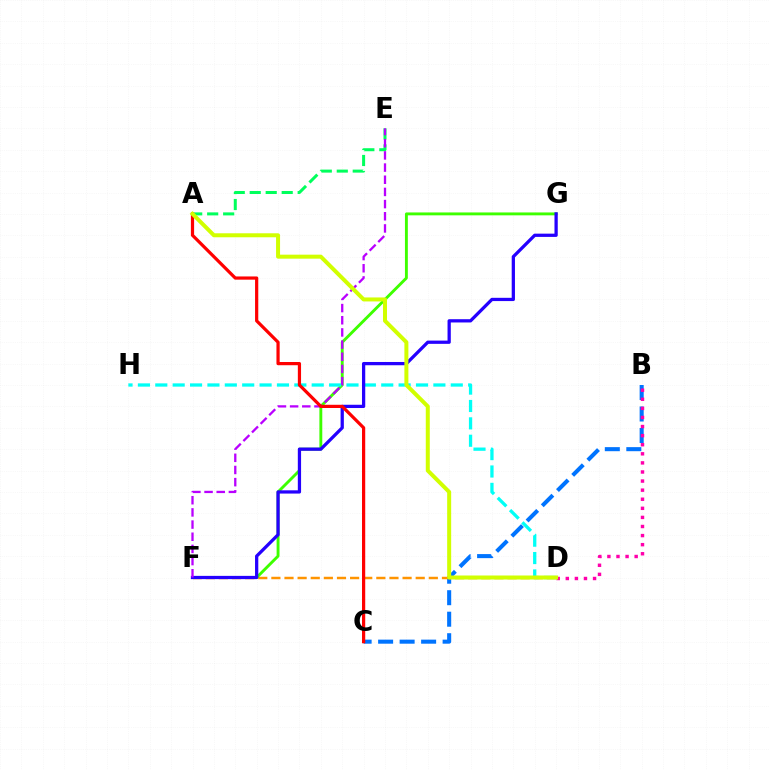{('B', 'C'): [{'color': '#0074ff', 'line_style': 'dashed', 'thickness': 2.92}], ('B', 'D'): [{'color': '#ff00ac', 'line_style': 'dotted', 'thickness': 2.47}], ('D', 'F'): [{'color': '#ff9400', 'line_style': 'dashed', 'thickness': 1.78}], ('F', 'G'): [{'color': '#3dff00', 'line_style': 'solid', 'thickness': 2.08}, {'color': '#2500ff', 'line_style': 'solid', 'thickness': 2.35}], ('D', 'H'): [{'color': '#00fff6', 'line_style': 'dashed', 'thickness': 2.36}], ('A', 'E'): [{'color': '#00ff5c', 'line_style': 'dashed', 'thickness': 2.17}], ('E', 'F'): [{'color': '#b900ff', 'line_style': 'dashed', 'thickness': 1.65}], ('A', 'C'): [{'color': '#ff0000', 'line_style': 'solid', 'thickness': 2.31}], ('A', 'D'): [{'color': '#d1ff00', 'line_style': 'solid', 'thickness': 2.88}]}